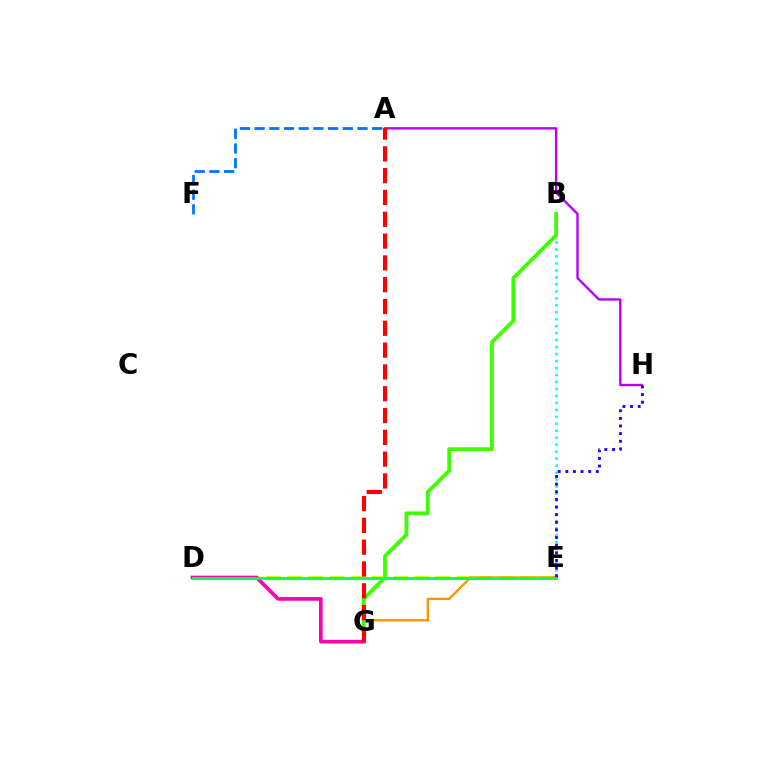{('A', 'H'): [{'color': '#b900ff', 'line_style': 'solid', 'thickness': 1.71}], ('D', 'E'): [{'color': '#d1ff00', 'line_style': 'dashed', 'thickness': 2.88}, {'color': '#00ff5c', 'line_style': 'solid', 'thickness': 2.04}], ('B', 'E'): [{'color': '#00fff6', 'line_style': 'dotted', 'thickness': 1.89}], ('E', 'G'): [{'color': '#ff9400', 'line_style': 'solid', 'thickness': 1.68}], ('E', 'H'): [{'color': '#2500ff', 'line_style': 'dotted', 'thickness': 2.07}], ('B', 'G'): [{'color': '#3dff00', 'line_style': 'solid', 'thickness': 2.75}], ('A', 'F'): [{'color': '#0074ff', 'line_style': 'dashed', 'thickness': 2.0}], ('D', 'G'): [{'color': '#ff00ac', 'line_style': 'solid', 'thickness': 2.63}], ('A', 'G'): [{'color': '#ff0000', 'line_style': 'dashed', 'thickness': 2.96}]}